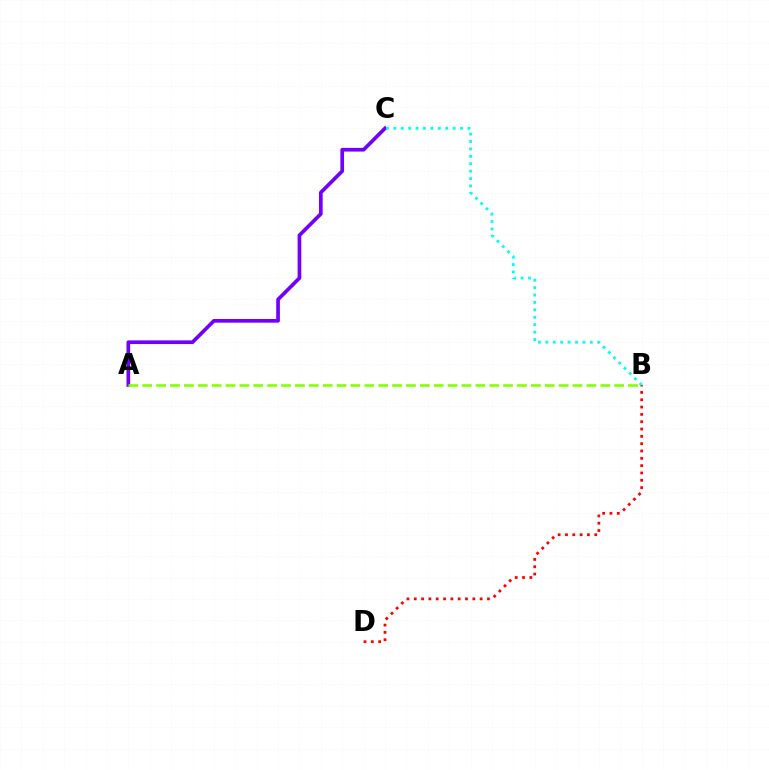{('B', 'D'): [{'color': '#ff0000', 'line_style': 'dotted', 'thickness': 1.99}], ('A', 'C'): [{'color': '#7200ff', 'line_style': 'solid', 'thickness': 2.66}], ('A', 'B'): [{'color': '#84ff00', 'line_style': 'dashed', 'thickness': 1.89}], ('B', 'C'): [{'color': '#00fff6', 'line_style': 'dotted', 'thickness': 2.01}]}